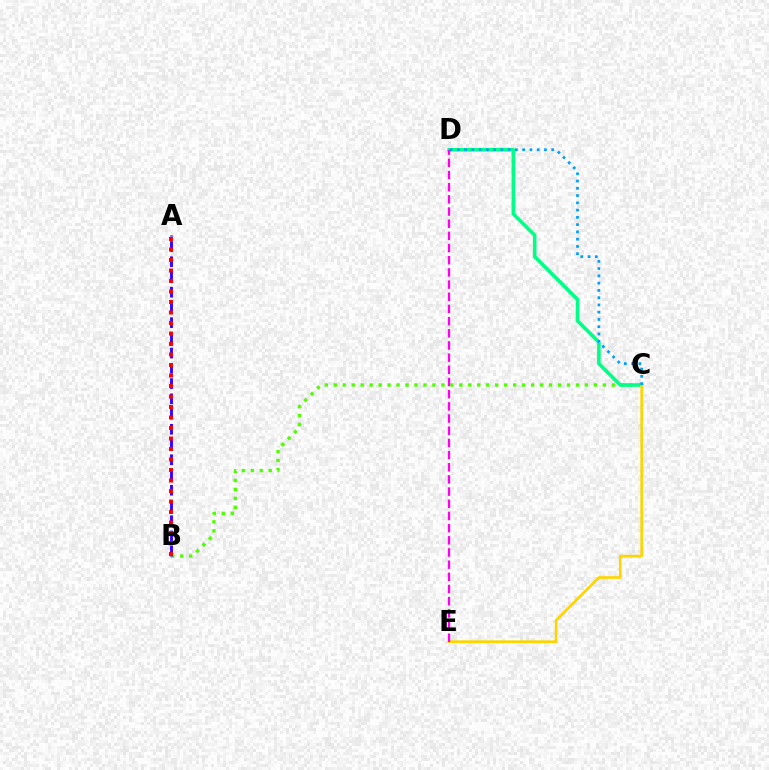{('B', 'C'): [{'color': '#4fff00', 'line_style': 'dotted', 'thickness': 2.44}], ('A', 'B'): [{'color': '#3700ff', 'line_style': 'dashed', 'thickness': 2.07}, {'color': '#ff0000', 'line_style': 'dotted', 'thickness': 2.85}], ('C', 'D'): [{'color': '#00ff86', 'line_style': 'solid', 'thickness': 2.57}, {'color': '#009eff', 'line_style': 'dotted', 'thickness': 1.97}], ('C', 'E'): [{'color': '#ffd500', 'line_style': 'solid', 'thickness': 1.91}], ('D', 'E'): [{'color': '#ff00ed', 'line_style': 'dashed', 'thickness': 1.65}]}